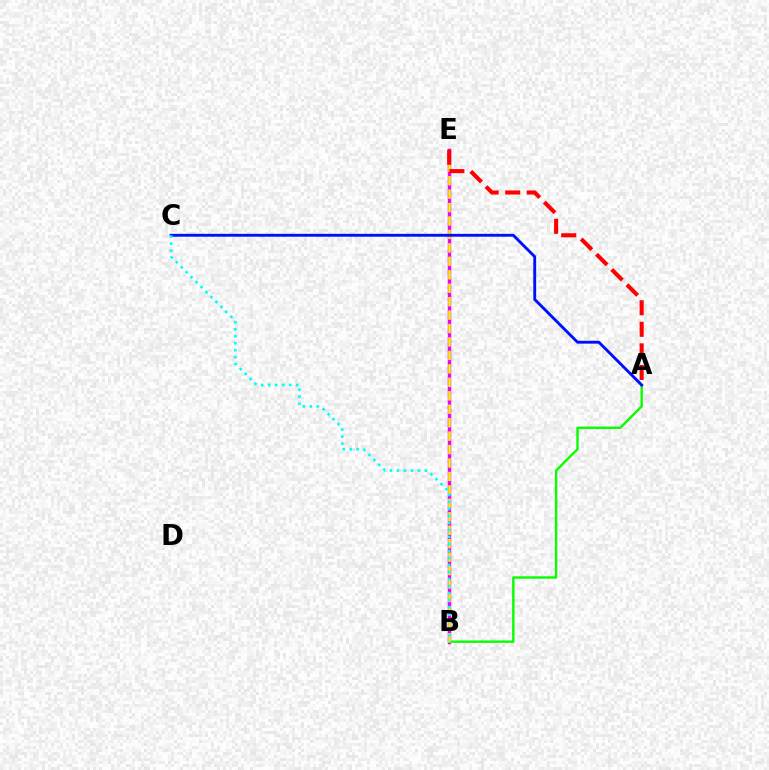{('B', 'E'): [{'color': '#ee00ff', 'line_style': 'solid', 'thickness': 2.48}, {'color': '#fcf500', 'line_style': 'dashed', 'thickness': 1.83}], ('A', 'B'): [{'color': '#08ff00', 'line_style': 'solid', 'thickness': 1.74}], ('A', 'C'): [{'color': '#0010ff', 'line_style': 'solid', 'thickness': 2.07}], ('B', 'C'): [{'color': '#00fff6', 'line_style': 'dotted', 'thickness': 1.9}], ('A', 'E'): [{'color': '#ff0000', 'line_style': 'dashed', 'thickness': 2.93}]}